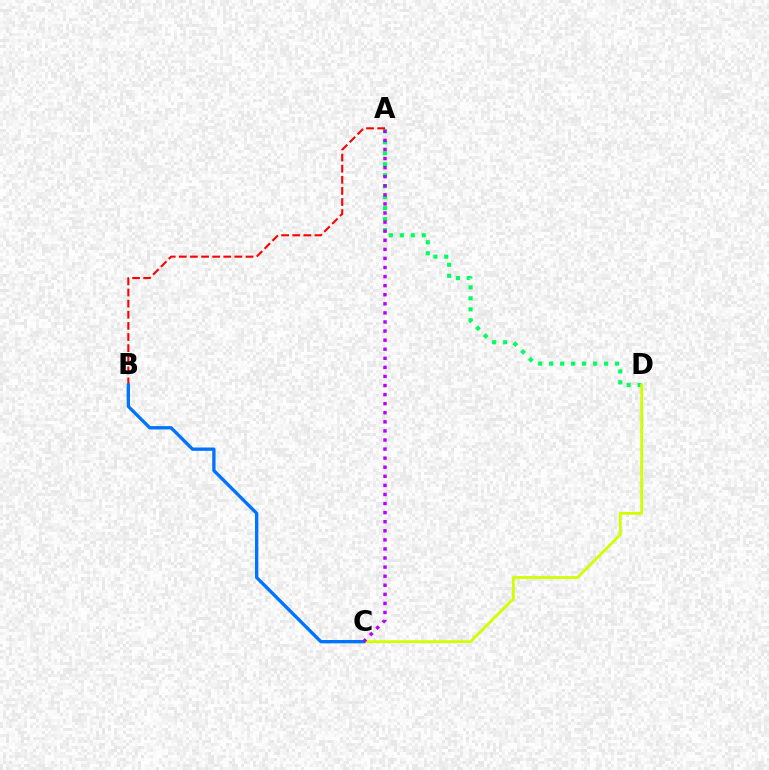{('A', 'D'): [{'color': '#00ff5c', 'line_style': 'dotted', 'thickness': 2.98}], ('A', 'B'): [{'color': '#ff0000', 'line_style': 'dashed', 'thickness': 1.51}], ('C', 'D'): [{'color': '#d1ff00', 'line_style': 'solid', 'thickness': 2.04}], ('B', 'C'): [{'color': '#0074ff', 'line_style': 'solid', 'thickness': 2.39}], ('A', 'C'): [{'color': '#b900ff', 'line_style': 'dotted', 'thickness': 2.47}]}